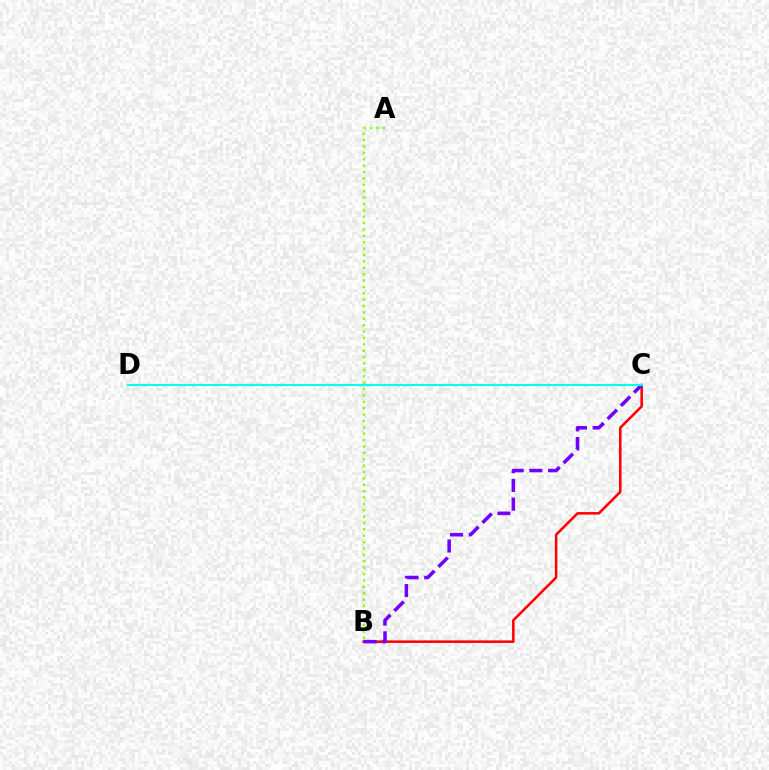{('B', 'C'): [{'color': '#ff0000', 'line_style': 'solid', 'thickness': 1.83}, {'color': '#7200ff', 'line_style': 'dashed', 'thickness': 2.54}], ('A', 'B'): [{'color': '#84ff00', 'line_style': 'dotted', 'thickness': 1.73}], ('C', 'D'): [{'color': '#00fff6', 'line_style': 'solid', 'thickness': 1.52}]}